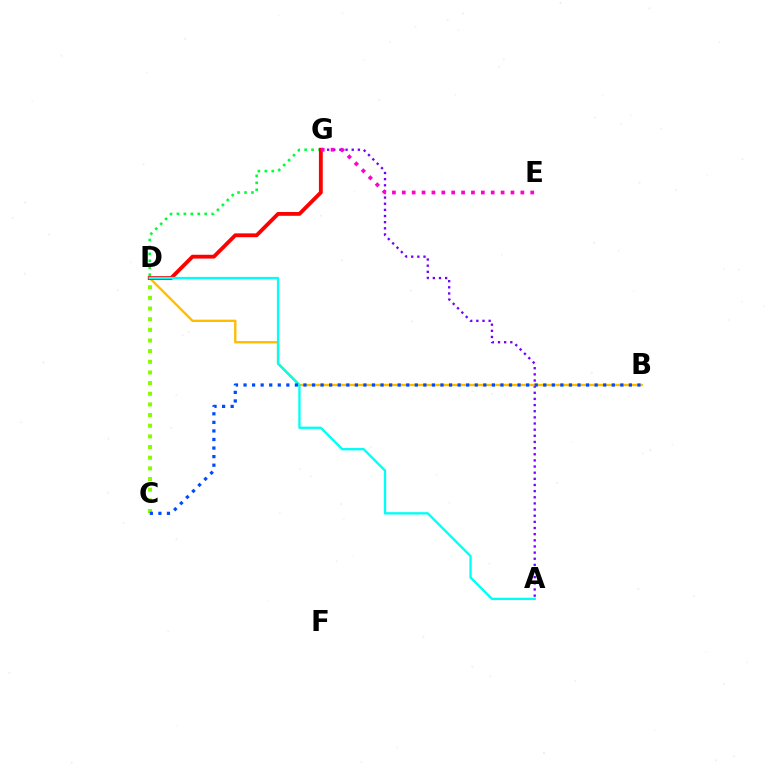{('A', 'G'): [{'color': '#7200ff', 'line_style': 'dotted', 'thickness': 1.67}], ('D', 'G'): [{'color': '#00ff39', 'line_style': 'dotted', 'thickness': 1.89}, {'color': '#ff0000', 'line_style': 'solid', 'thickness': 2.76}], ('B', 'D'): [{'color': '#ffbd00', 'line_style': 'solid', 'thickness': 1.7}], ('C', 'D'): [{'color': '#84ff00', 'line_style': 'dotted', 'thickness': 2.89}], ('A', 'D'): [{'color': '#00fff6', 'line_style': 'solid', 'thickness': 1.68}], ('B', 'C'): [{'color': '#004bff', 'line_style': 'dotted', 'thickness': 2.33}], ('E', 'G'): [{'color': '#ff00cf', 'line_style': 'dotted', 'thickness': 2.68}]}